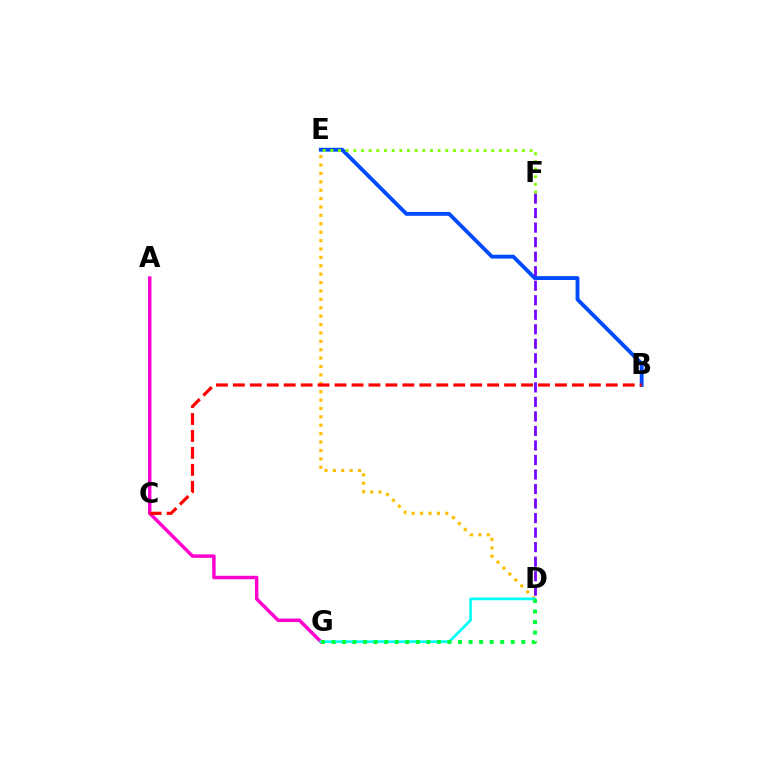{('D', 'E'): [{'color': '#ffbd00', 'line_style': 'dotted', 'thickness': 2.28}], ('B', 'E'): [{'color': '#004bff', 'line_style': 'solid', 'thickness': 2.77}], ('D', 'F'): [{'color': '#7200ff', 'line_style': 'dashed', 'thickness': 1.97}], ('E', 'F'): [{'color': '#84ff00', 'line_style': 'dotted', 'thickness': 2.08}], ('A', 'G'): [{'color': '#ff00cf', 'line_style': 'solid', 'thickness': 2.49}], ('B', 'C'): [{'color': '#ff0000', 'line_style': 'dashed', 'thickness': 2.3}], ('D', 'G'): [{'color': '#00fff6', 'line_style': 'solid', 'thickness': 1.94}, {'color': '#00ff39', 'line_style': 'dotted', 'thickness': 2.87}]}